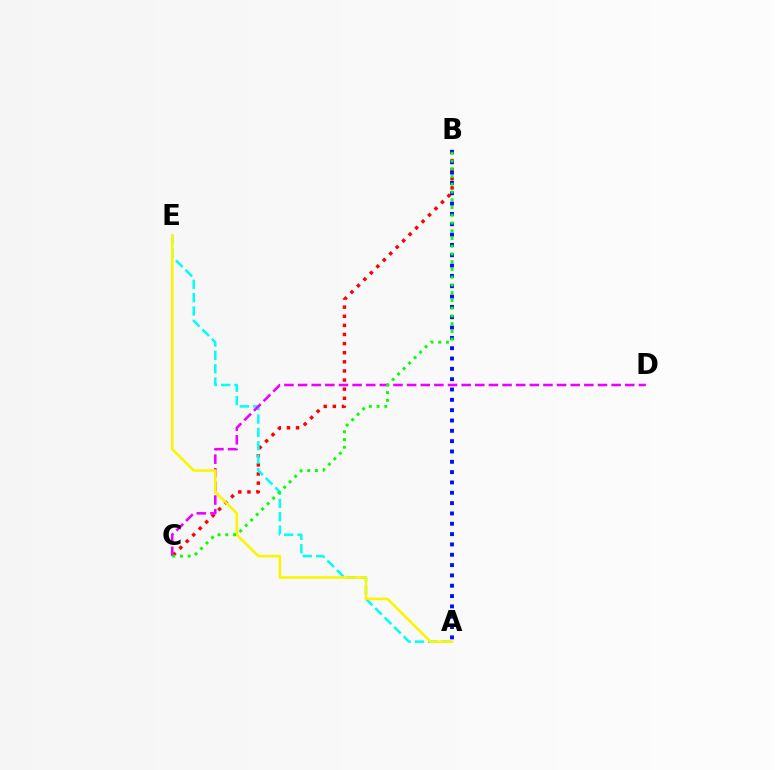{('B', 'C'): [{'color': '#ff0000', 'line_style': 'dotted', 'thickness': 2.48}, {'color': '#08ff00', 'line_style': 'dotted', 'thickness': 2.1}], ('A', 'B'): [{'color': '#0010ff', 'line_style': 'dotted', 'thickness': 2.81}], ('A', 'E'): [{'color': '#00fff6', 'line_style': 'dashed', 'thickness': 1.81}, {'color': '#fcf500', 'line_style': 'solid', 'thickness': 1.86}], ('C', 'D'): [{'color': '#ee00ff', 'line_style': 'dashed', 'thickness': 1.85}]}